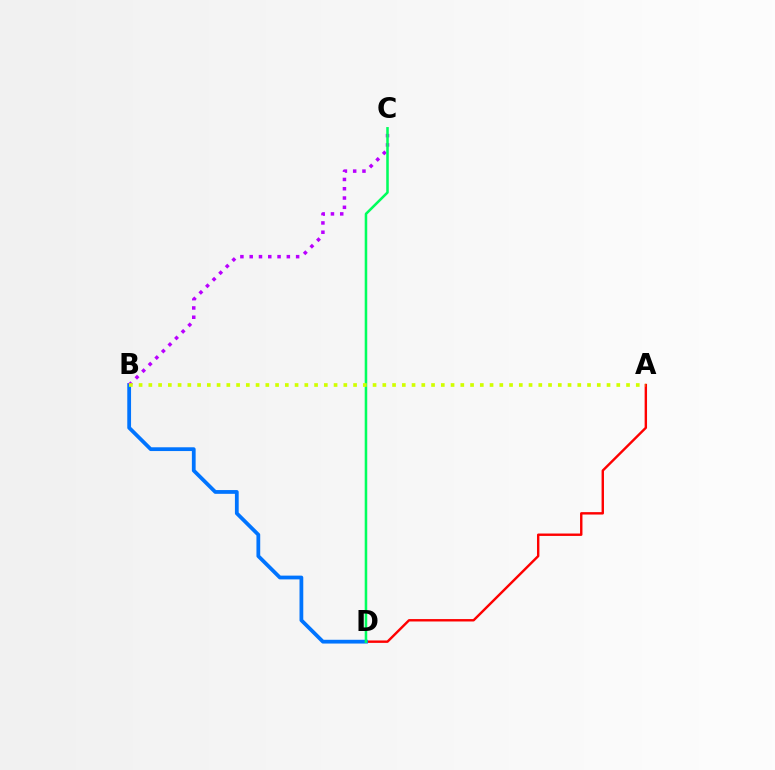{('A', 'D'): [{'color': '#ff0000', 'line_style': 'solid', 'thickness': 1.73}], ('B', 'D'): [{'color': '#0074ff', 'line_style': 'solid', 'thickness': 2.71}], ('B', 'C'): [{'color': '#b900ff', 'line_style': 'dotted', 'thickness': 2.52}], ('C', 'D'): [{'color': '#00ff5c', 'line_style': 'solid', 'thickness': 1.83}], ('A', 'B'): [{'color': '#d1ff00', 'line_style': 'dotted', 'thickness': 2.65}]}